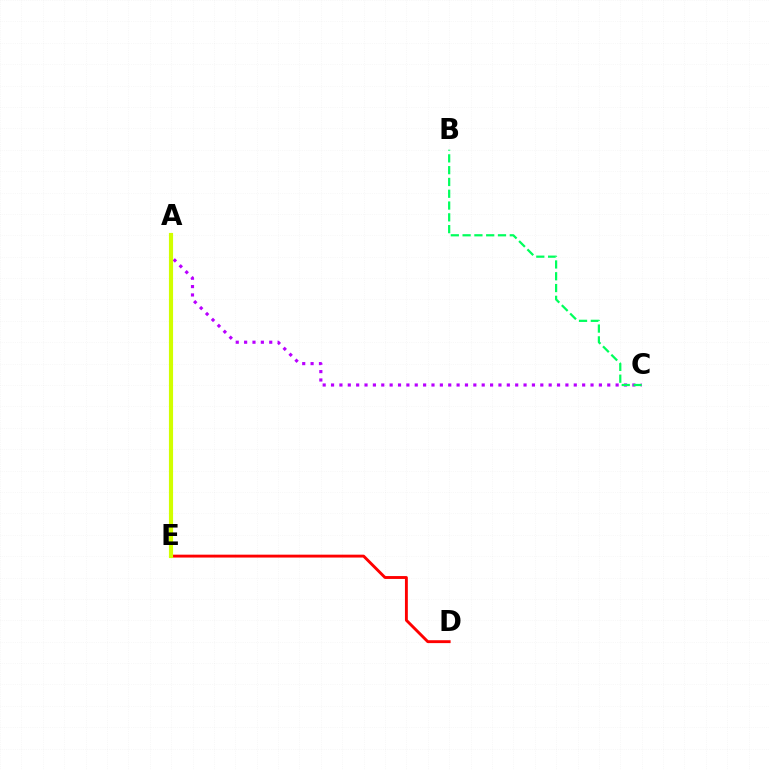{('A', 'E'): [{'color': '#0074ff', 'line_style': 'dotted', 'thickness': 1.54}, {'color': '#d1ff00', 'line_style': 'solid', 'thickness': 2.98}], ('A', 'C'): [{'color': '#b900ff', 'line_style': 'dotted', 'thickness': 2.27}], ('B', 'C'): [{'color': '#00ff5c', 'line_style': 'dashed', 'thickness': 1.6}], ('D', 'E'): [{'color': '#ff0000', 'line_style': 'solid', 'thickness': 2.08}]}